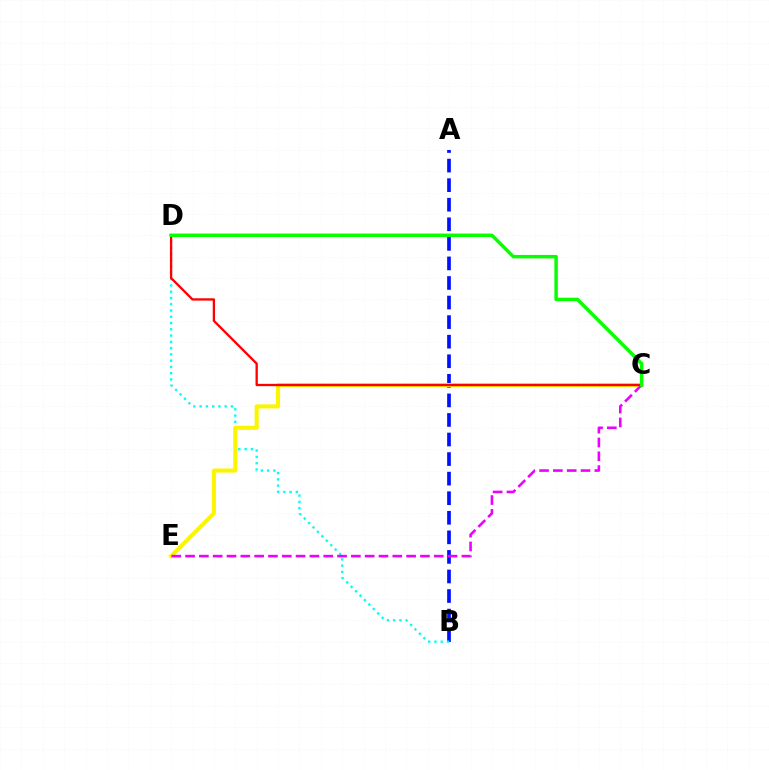{('A', 'B'): [{'color': '#0010ff', 'line_style': 'dashed', 'thickness': 2.66}], ('B', 'D'): [{'color': '#00fff6', 'line_style': 'dotted', 'thickness': 1.7}], ('C', 'E'): [{'color': '#fcf500', 'line_style': 'solid', 'thickness': 2.93}, {'color': '#ee00ff', 'line_style': 'dashed', 'thickness': 1.88}], ('C', 'D'): [{'color': '#ff0000', 'line_style': 'solid', 'thickness': 1.67}, {'color': '#08ff00', 'line_style': 'solid', 'thickness': 2.49}]}